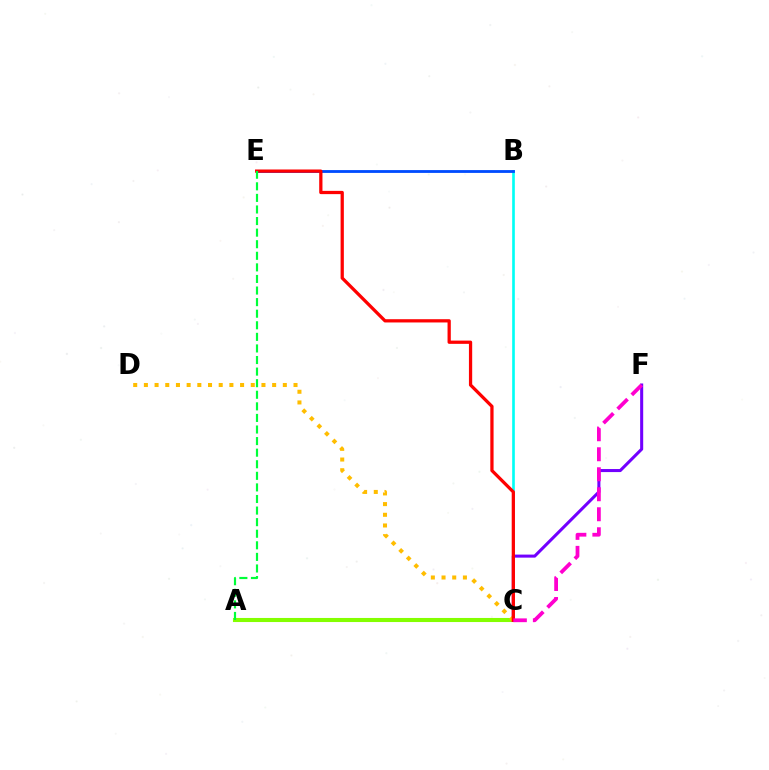{('B', 'C'): [{'color': '#00fff6', 'line_style': 'solid', 'thickness': 1.91}], ('B', 'E'): [{'color': '#004bff', 'line_style': 'solid', 'thickness': 2.03}], ('A', 'C'): [{'color': '#84ff00', 'line_style': 'solid', 'thickness': 2.93}], ('C', 'F'): [{'color': '#7200ff', 'line_style': 'solid', 'thickness': 2.19}, {'color': '#ff00cf', 'line_style': 'dashed', 'thickness': 2.72}], ('C', 'D'): [{'color': '#ffbd00', 'line_style': 'dotted', 'thickness': 2.9}], ('C', 'E'): [{'color': '#ff0000', 'line_style': 'solid', 'thickness': 2.34}], ('A', 'E'): [{'color': '#00ff39', 'line_style': 'dashed', 'thickness': 1.57}]}